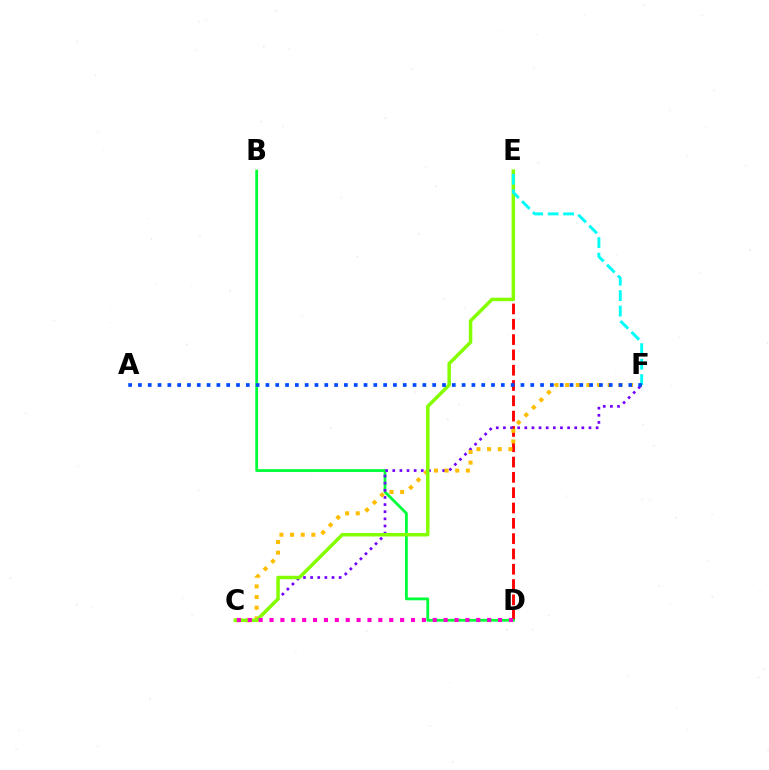{('D', 'E'): [{'color': '#ff0000', 'line_style': 'dashed', 'thickness': 2.08}], ('B', 'D'): [{'color': '#00ff39', 'line_style': 'solid', 'thickness': 2.01}], ('C', 'F'): [{'color': '#7200ff', 'line_style': 'dotted', 'thickness': 1.94}, {'color': '#ffbd00', 'line_style': 'dotted', 'thickness': 2.89}], ('C', 'E'): [{'color': '#84ff00', 'line_style': 'solid', 'thickness': 2.51}], ('C', 'D'): [{'color': '#ff00cf', 'line_style': 'dotted', 'thickness': 2.96}], ('E', 'F'): [{'color': '#00fff6', 'line_style': 'dashed', 'thickness': 2.1}], ('A', 'F'): [{'color': '#004bff', 'line_style': 'dotted', 'thickness': 2.66}]}